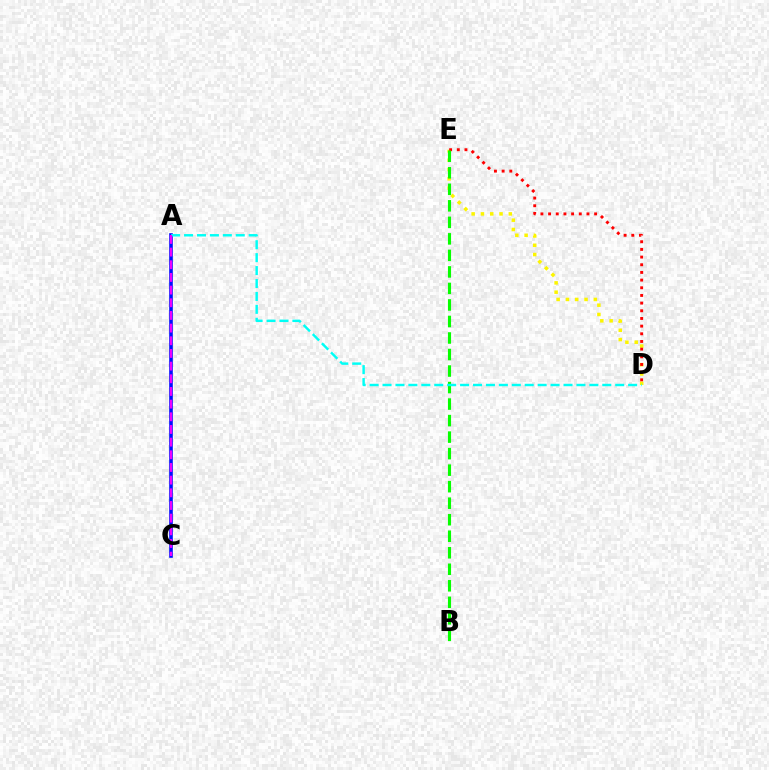{('D', 'E'): [{'color': '#fcf500', 'line_style': 'dotted', 'thickness': 2.53}, {'color': '#ff0000', 'line_style': 'dotted', 'thickness': 2.08}], ('A', 'C'): [{'color': '#0010ff', 'line_style': 'solid', 'thickness': 2.6}, {'color': '#ee00ff', 'line_style': 'dashed', 'thickness': 1.72}], ('B', 'E'): [{'color': '#08ff00', 'line_style': 'dashed', 'thickness': 2.24}], ('A', 'D'): [{'color': '#00fff6', 'line_style': 'dashed', 'thickness': 1.76}]}